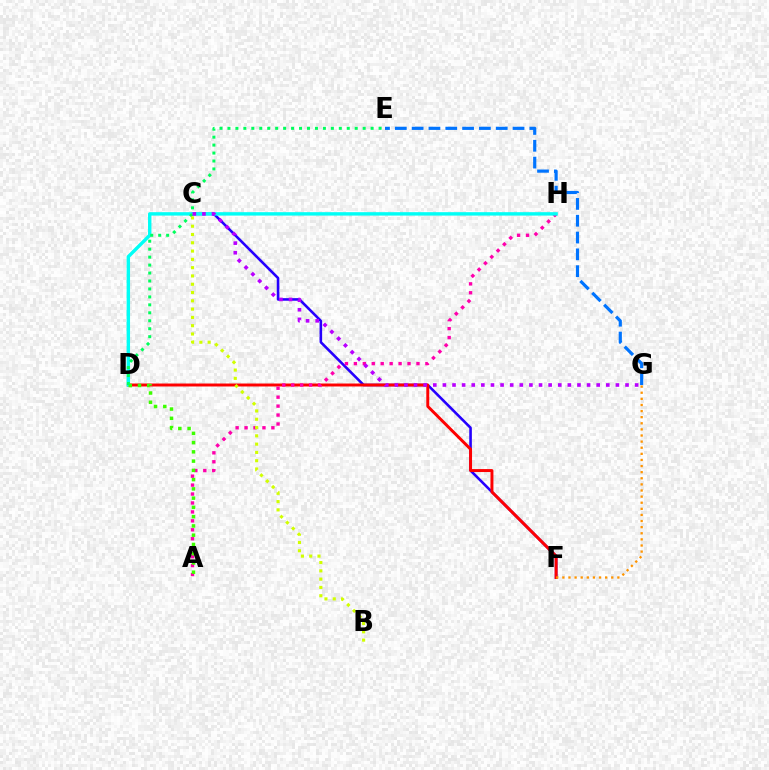{('C', 'F'): [{'color': '#2500ff', 'line_style': 'solid', 'thickness': 1.87}], ('D', 'F'): [{'color': '#ff0000', 'line_style': 'solid', 'thickness': 2.13}], ('A', 'H'): [{'color': '#ff00ac', 'line_style': 'dotted', 'thickness': 2.43}], ('D', 'H'): [{'color': '#00fff6', 'line_style': 'solid', 'thickness': 2.45}], ('A', 'D'): [{'color': '#3dff00', 'line_style': 'dotted', 'thickness': 2.52}], ('D', 'E'): [{'color': '#00ff5c', 'line_style': 'dotted', 'thickness': 2.16}], ('B', 'C'): [{'color': '#d1ff00', 'line_style': 'dotted', 'thickness': 2.25}], ('F', 'G'): [{'color': '#ff9400', 'line_style': 'dotted', 'thickness': 1.66}], ('C', 'G'): [{'color': '#b900ff', 'line_style': 'dotted', 'thickness': 2.61}], ('E', 'G'): [{'color': '#0074ff', 'line_style': 'dashed', 'thickness': 2.28}]}